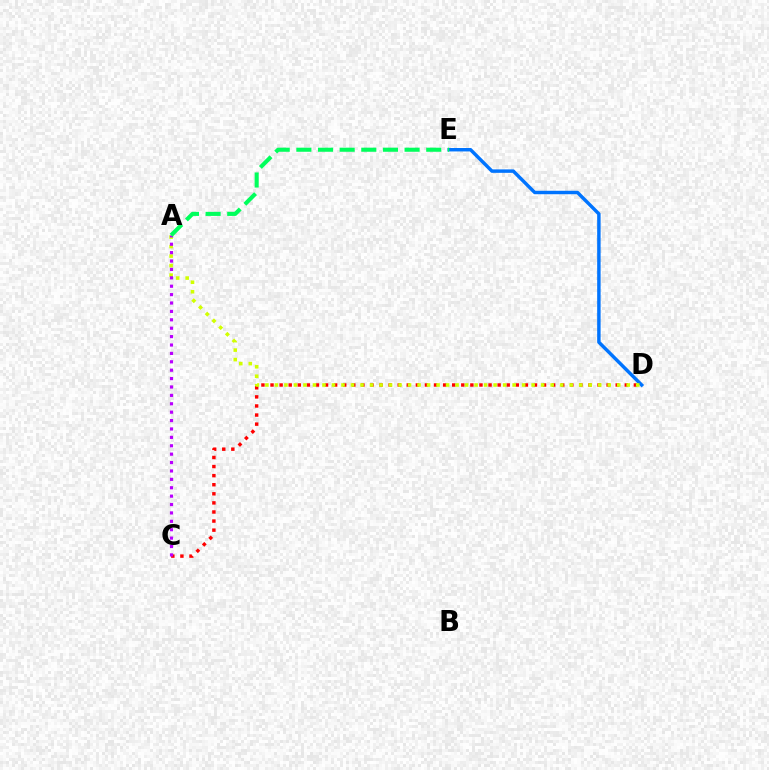{('D', 'E'): [{'color': '#0074ff', 'line_style': 'solid', 'thickness': 2.48}], ('C', 'D'): [{'color': '#ff0000', 'line_style': 'dotted', 'thickness': 2.47}], ('A', 'D'): [{'color': '#d1ff00', 'line_style': 'dotted', 'thickness': 2.58}], ('A', 'C'): [{'color': '#b900ff', 'line_style': 'dotted', 'thickness': 2.28}], ('A', 'E'): [{'color': '#00ff5c', 'line_style': 'dashed', 'thickness': 2.94}]}